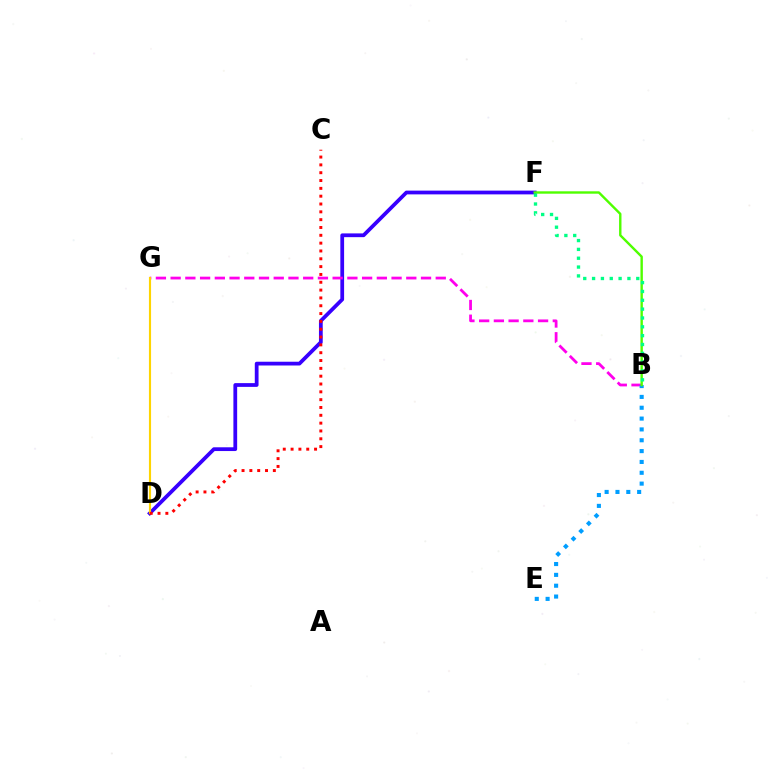{('D', 'F'): [{'color': '#3700ff', 'line_style': 'solid', 'thickness': 2.71}], ('B', 'G'): [{'color': '#ff00ed', 'line_style': 'dashed', 'thickness': 2.0}], ('B', 'E'): [{'color': '#009eff', 'line_style': 'dotted', 'thickness': 2.95}], ('D', 'G'): [{'color': '#ffd500', 'line_style': 'solid', 'thickness': 1.54}], ('B', 'F'): [{'color': '#4fff00', 'line_style': 'solid', 'thickness': 1.72}, {'color': '#00ff86', 'line_style': 'dotted', 'thickness': 2.4}], ('C', 'D'): [{'color': '#ff0000', 'line_style': 'dotted', 'thickness': 2.13}]}